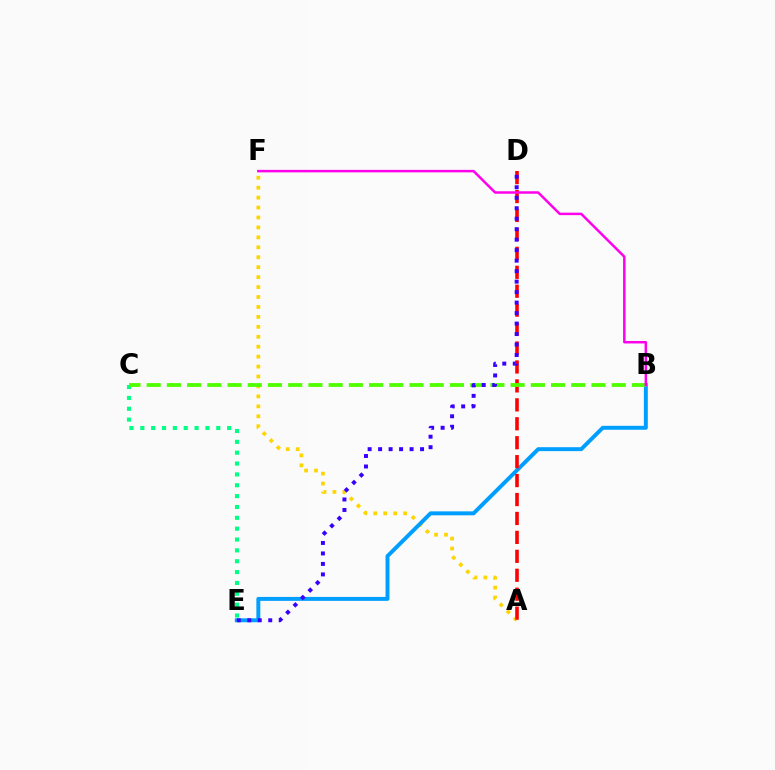{('A', 'F'): [{'color': '#ffd500', 'line_style': 'dotted', 'thickness': 2.7}], ('B', 'E'): [{'color': '#009eff', 'line_style': 'solid', 'thickness': 2.84}], ('C', 'E'): [{'color': '#00ff86', 'line_style': 'dotted', 'thickness': 2.95}], ('A', 'D'): [{'color': '#ff0000', 'line_style': 'dashed', 'thickness': 2.57}], ('B', 'C'): [{'color': '#4fff00', 'line_style': 'dashed', 'thickness': 2.75}], ('B', 'F'): [{'color': '#ff00ed', 'line_style': 'solid', 'thickness': 1.79}], ('D', 'E'): [{'color': '#3700ff', 'line_style': 'dotted', 'thickness': 2.85}]}